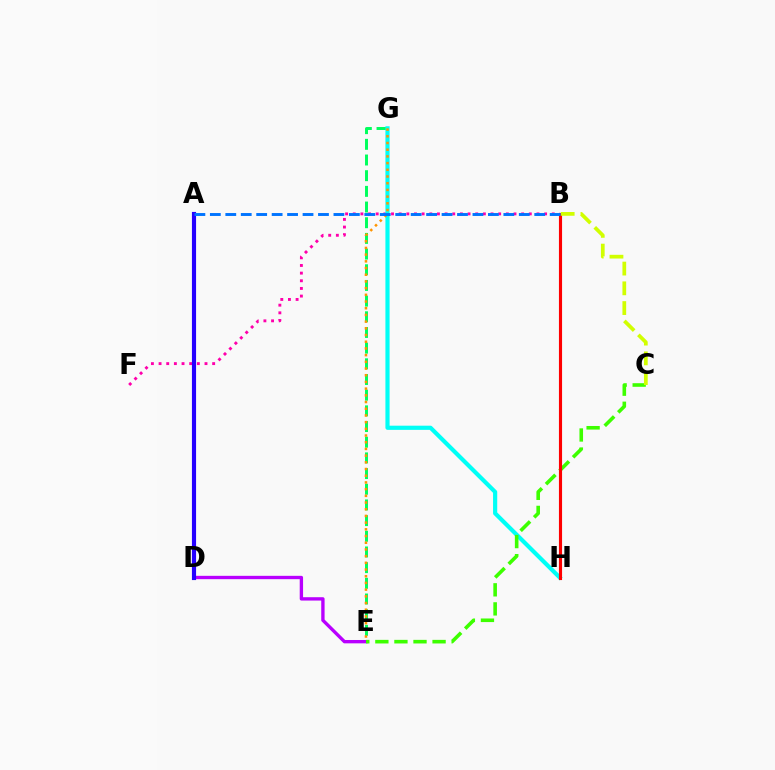{('E', 'G'): [{'color': '#00ff5c', 'line_style': 'dashed', 'thickness': 2.13}, {'color': '#ff9400', 'line_style': 'dotted', 'thickness': 1.82}], ('D', 'E'): [{'color': '#b900ff', 'line_style': 'solid', 'thickness': 2.41}], ('B', 'F'): [{'color': '#ff00ac', 'line_style': 'dotted', 'thickness': 2.08}], ('G', 'H'): [{'color': '#00fff6', 'line_style': 'solid', 'thickness': 3.0}], ('C', 'E'): [{'color': '#3dff00', 'line_style': 'dashed', 'thickness': 2.59}], ('B', 'H'): [{'color': '#ff0000', 'line_style': 'solid', 'thickness': 2.25}], ('A', 'D'): [{'color': '#2500ff', 'line_style': 'solid', 'thickness': 2.98}], ('B', 'C'): [{'color': '#d1ff00', 'line_style': 'dashed', 'thickness': 2.68}], ('A', 'B'): [{'color': '#0074ff', 'line_style': 'dashed', 'thickness': 2.1}]}